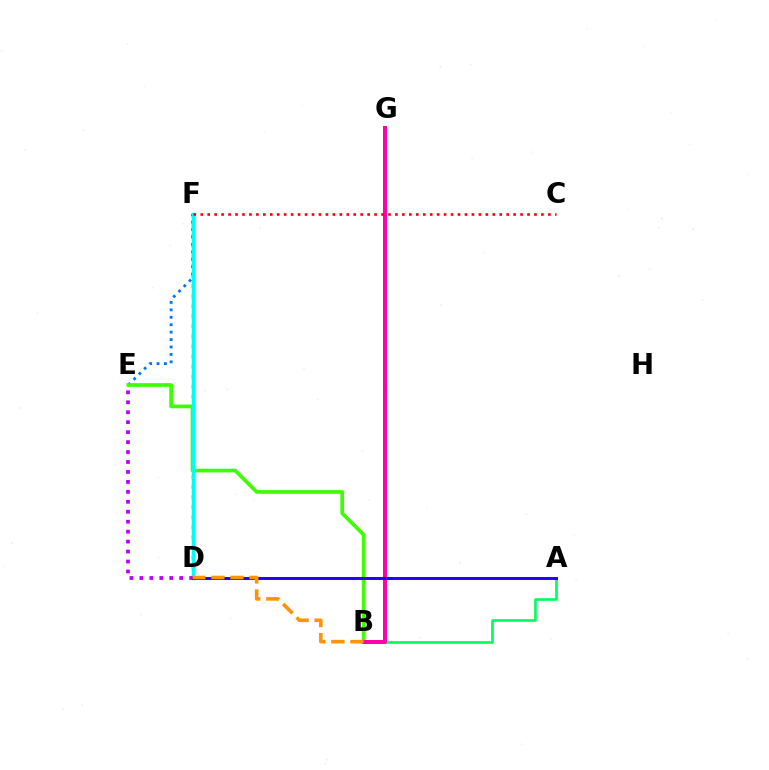{('D', 'F'): [{'color': '#d1ff00', 'line_style': 'dotted', 'thickness': 2.73}, {'color': '#00fff6', 'line_style': 'solid', 'thickness': 2.51}], ('E', 'F'): [{'color': '#0074ff', 'line_style': 'dotted', 'thickness': 2.02}], ('A', 'B'): [{'color': '#00ff5c', 'line_style': 'solid', 'thickness': 1.91}], ('B', 'E'): [{'color': '#3dff00', 'line_style': 'solid', 'thickness': 2.67}], ('D', 'E'): [{'color': '#b900ff', 'line_style': 'dotted', 'thickness': 2.7}], ('B', 'G'): [{'color': '#ff00ac', 'line_style': 'solid', 'thickness': 2.87}], ('C', 'F'): [{'color': '#ff0000', 'line_style': 'dotted', 'thickness': 1.89}], ('A', 'D'): [{'color': '#2500ff', 'line_style': 'solid', 'thickness': 2.14}], ('B', 'D'): [{'color': '#ff9400', 'line_style': 'dashed', 'thickness': 2.59}]}